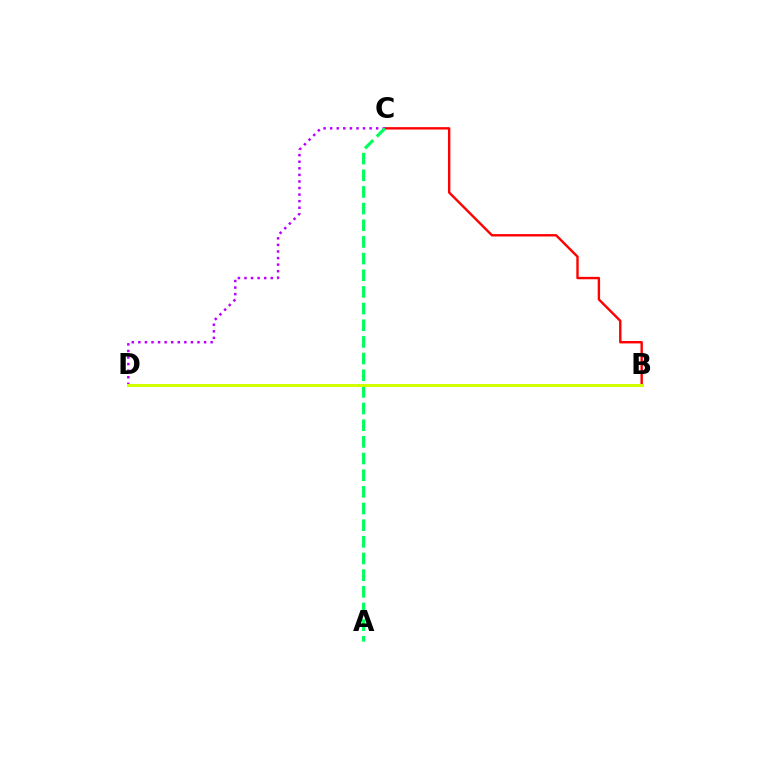{('B', 'D'): [{'color': '#0074ff', 'line_style': 'dotted', 'thickness': 1.87}, {'color': '#d1ff00', 'line_style': 'solid', 'thickness': 2.19}], ('B', 'C'): [{'color': '#ff0000', 'line_style': 'solid', 'thickness': 1.73}], ('C', 'D'): [{'color': '#b900ff', 'line_style': 'dotted', 'thickness': 1.79}], ('A', 'C'): [{'color': '#00ff5c', 'line_style': 'dashed', 'thickness': 2.26}]}